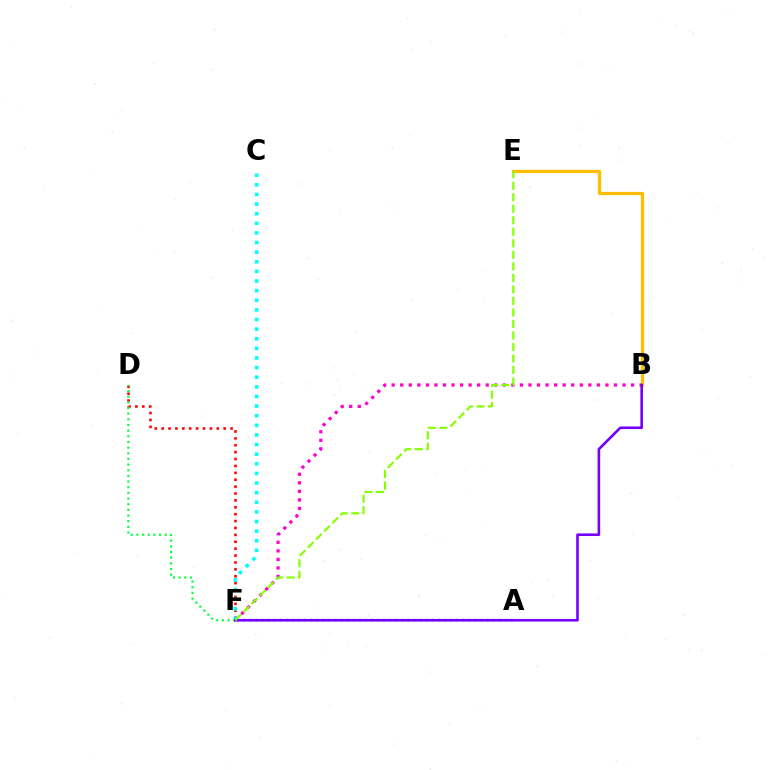{('D', 'F'): [{'color': '#ff0000', 'line_style': 'dotted', 'thickness': 1.87}, {'color': '#00ff39', 'line_style': 'dotted', 'thickness': 1.54}], ('B', 'F'): [{'color': '#ff00cf', 'line_style': 'dotted', 'thickness': 2.32}, {'color': '#7200ff', 'line_style': 'solid', 'thickness': 1.87}], ('C', 'F'): [{'color': '#00fff6', 'line_style': 'dotted', 'thickness': 2.61}], ('A', 'F'): [{'color': '#004bff', 'line_style': 'dotted', 'thickness': 1.65}], ('B', 'E'): [{'color': '#ffbd00', 'line_style': 'solid', 'thickness': 2.35}], ('E', 'F'): [{'color': '#84ff00', 'line_style': 'dashed', 'thickness': 1.56}]}